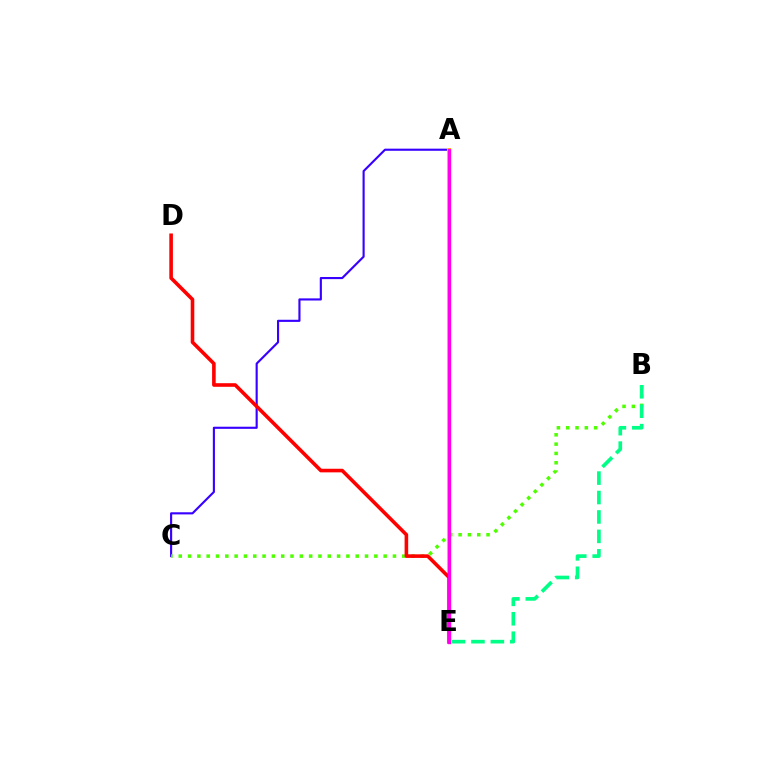{('A', 'C'): [{'color': '#3700ff', 'line_style': 'solid', 'thickness': 1.53}], ('A', 'E'): [{'color': '#009eff', 'line_style': 'solid', 'thickness': 2.14}, {'color': '#ffd500', 'line_style': 'solid', 'thickness': 2.92}, {'color': '#ff00ed', 'line_style': 'solid', 'thickness': 2.42}], ('B', 'C'): [{'color': '#4fff00', 'line_style': 'dotted', 'thickness': 2.53}], ('B', 'E'): [{'color': '#00ff86', 'line_style': 'dashed', 'thickness': 2.64}], ('D', 'E'): [{'color': '#ff0000', 'line_style': 'solid', 'thickness': 2.59}]}